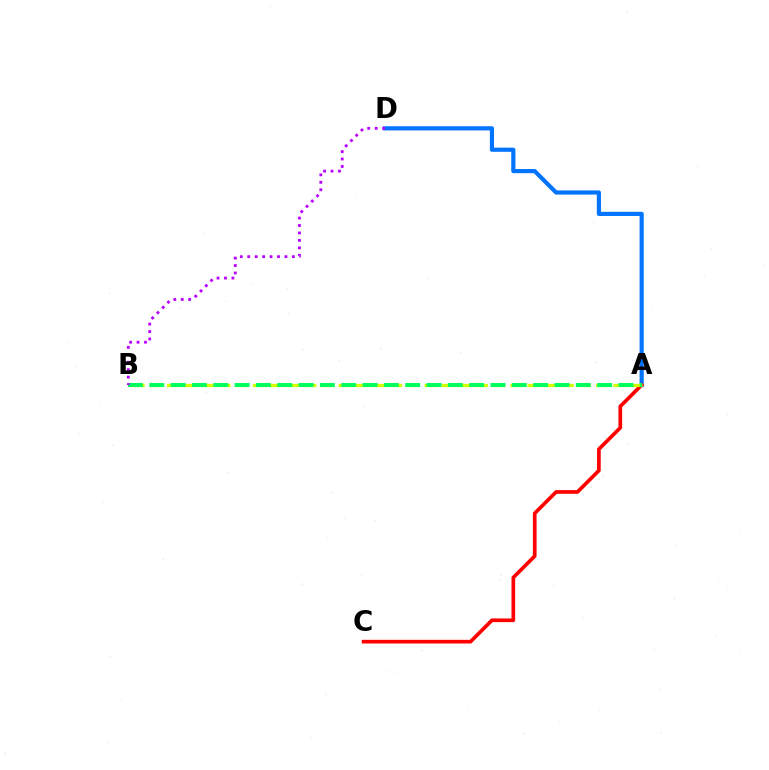{('A', 'D'): [{'color': '#0074ff', 'line_style': 'solid', 'thickness': 2.99}], ('A', 'C'): [{'color': '#ff0000', 'line_style': 'solid', 'thickness': 2.65}], ('A', 'B'): [{'color': '#d1ff00', 'line_style': 'dashed', 'thickness': 2.33}, {'color': '#00ff5c', 'line_style': 'dashed', 'thickness': 2.9}], ('B', 'D'): [{'color': '#b900ff', 'line_style': 'dotted', 'thickness': 2.02}]}